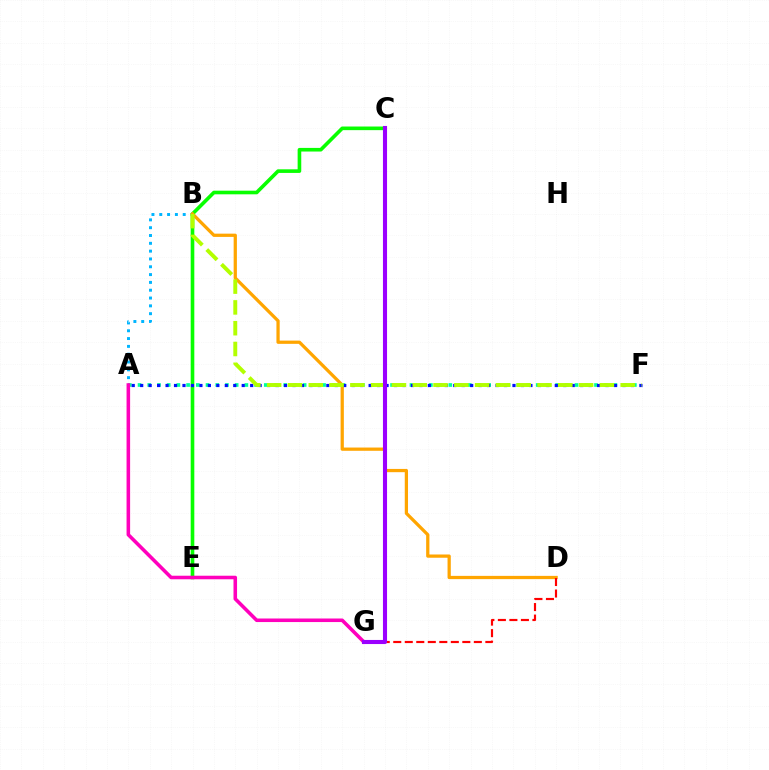{('A', 'B'): [{'color': '#00b5ff', 'line_style': 'dotted', 'thickness': 2.12}], ('C', 'E'): [{'color': '#08ff00', 'line_style': 'solid', 'thickness': 2.61}], ('B', 'D'): [{'color': '#ffa500', 'line_style': 'solid', 'thickness': 2.34}], ('A', 'F'): [{'color': '#00ff9d', 'line_style': 'dotted', 'thickness': 2.64}, {'color': '#0010ff', 'line_style': 'dotted', 'thickness': 2.3}], ('D', 'G'): [{'color': '#ff0000', 'line_style': 'dashed', 'thickness': 1.56}], ('A', 'G'): [{'color': '#ff00bd', 'line_style': 'solid', 'thickness': 2.56}], ('B', 'F'): [{'color': '#b3ff00', 'line_style': 'dashed', 'thickness': 2.82}], ('C', 'G'): [{'color': '#9b00ff', 'line_style': 'solid', 'thickness': 2.95}]}